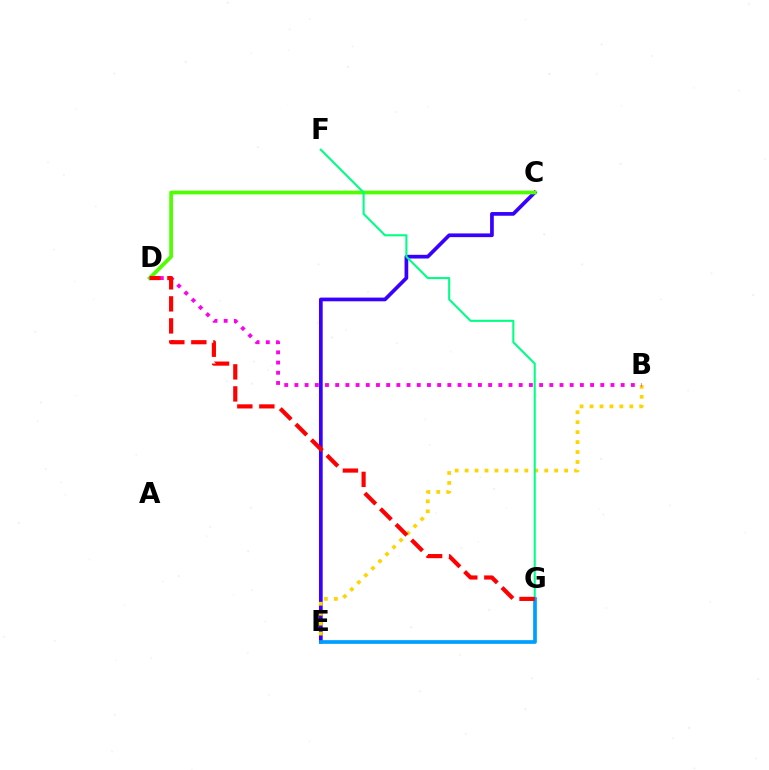{('C', 'E'): [{'color': '#3700ff', 'line_style': 'solid', 'thickness': 2.67}], ('B', 'E'): [{'color': '#ffd500', 'line_style': 'dotted', 'thickness': 2.7}], ('C', 'D'): [{'color': '#4fff00', 'line_style': 'solid', 'thickness': 2.69}], ('F', 'G'): [{'color': '#00ff86', 'line_style': 'solid', 'thickness': 1.5}], ('B', 'D'): [{'color': '#ff00ed', 'line_style': 'dotted', 'thickness': 2.77}], ('E', 'G'): [{'color': '#009eff', 'line_style': 'solid', 'thickness': 2.66}], ('D', 'G'): [{'color': '#ff0000', 'line_style': 'dashed', 'thickness': 2.99}]}